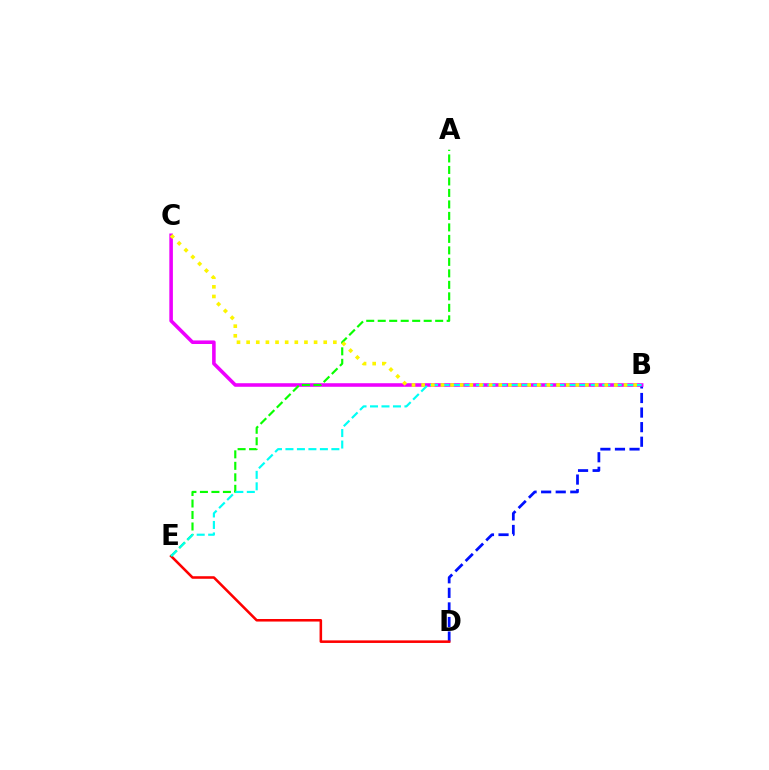{('B', 'D'): [{'color': '#0010ff', 'line_style': 'dashed', 'thickness': 1.98}], ('D', 'E'): [{'color': '#ff0000', 'line_style': 'solid', 'thickness': 1.84}], ('B', 'C'): [{'color': '#ee00ff', 'line_style': 'solid', 'thickness': 2.57}, {'color': '#fcf500', 'line_style': 'dotted', 'thickness': 2.62}], ('A', 'E'): [{'color': '#08ff00', 'line_style': 'dashed', 'thickness': 1.56}], ('B', 'E'): [{'color': '#00fff6', 'line_style': 'dashed', 'thickness': 1.56}]}